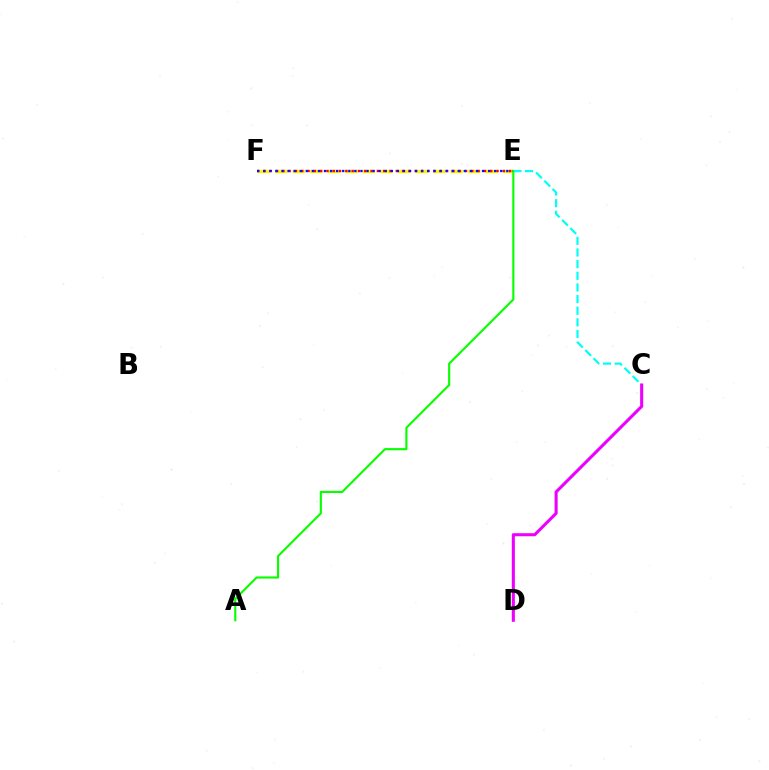{('E', 'F'): [{'color': '#fcf500', 'line_style': 'dashed', 'thickness': 2.38}, {'color': '#ff0000', 'line_style': 'dotted', 'thickness': 1.71}, {'color': '#0010ff', 'line_style': 'dotted', 'thickness': 1.65}], ('C', 'E'): [{'color': '#00fff6', 'line_style': 'dashed', 'thickness': 1.58}], ('C', 'D'): [{'color': '#ee00ff', 'line_style': 'solid', 'thickness': 2.21}], ('A', 'E'): [{'color': '#08ff00', 'line_style': 'solid', 'thickness': 1.54}]}